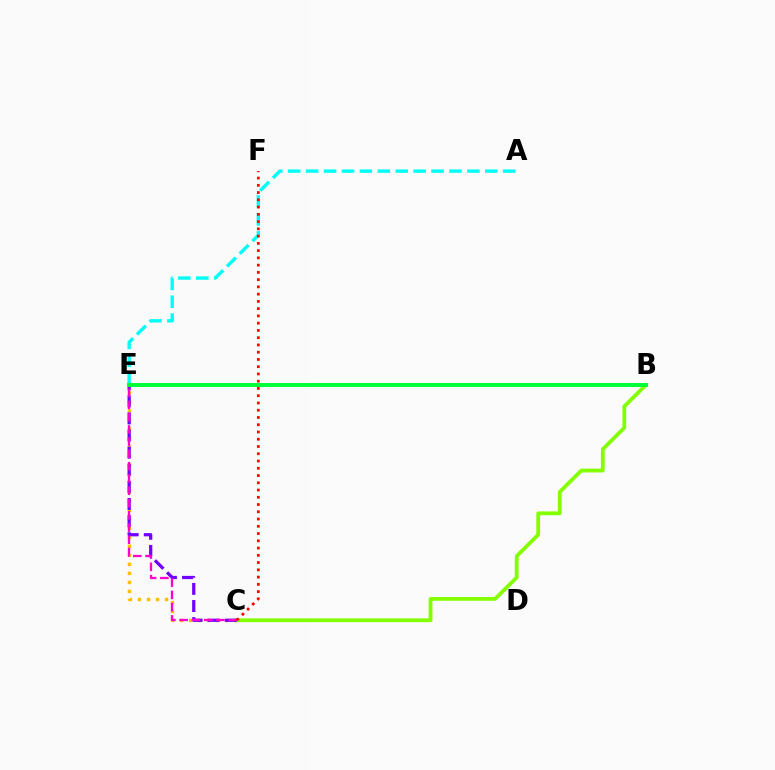{('C', 'E'): [{'color': '#ffbd00', 'line_style': 'dotted', 'thickness': 2.45}, {'color': '#7200ff', 'line_style': 'dashed', 'thickness': 2.33}, {'color': '#ff00cf', 'line_style': 'dashed', 'thickness': 1.67}], ('B', 'C'): [{'color': '#84ff00', 'line_style': 'solid', 'thickness': 2.73}], ('A', 'E'): [{'color': '#00fff6', 'line_style': 'dashed', 'thickness': 2.43}], ('C', 'F'): [{'color': '#ff0000', 'line_style': 'dotted', 'thickness': 1.97}], ('B', 'E'): [{'color': '#004bff', 'line_style': 'dashed', 'thickness': 1.69}, {'color': '#00ff39', 'line_style': 'solid', 'thickness': 2.86}]}